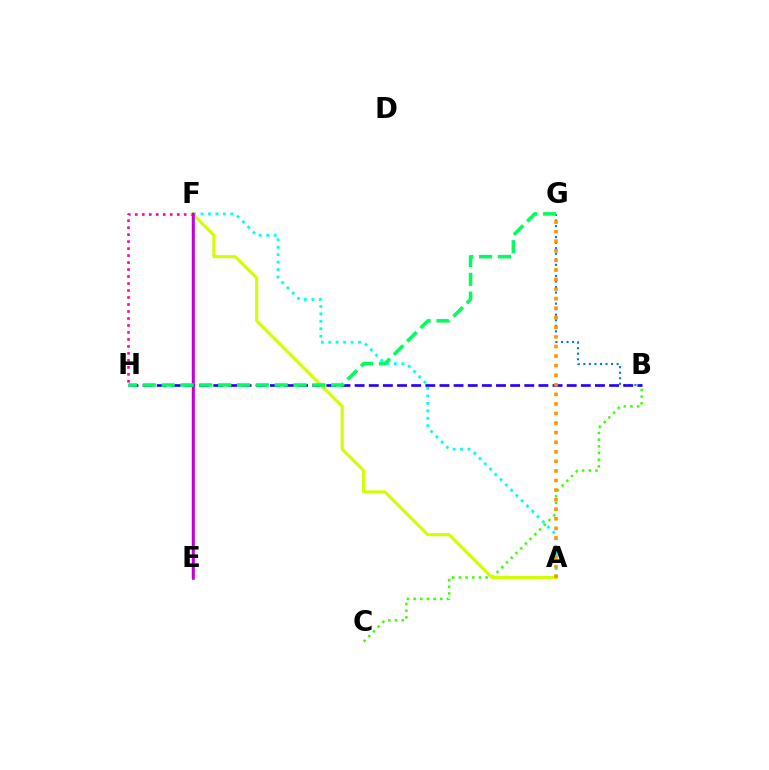{('B', 'G'): [{'color': '#0074ff', 'line_style': 'dotted', 'thickness': 1.51}], ('A', 'F'): [{'color': '#00fff6', 'line_style': 'dotted', 'thickness': 2.02}, {'color': '#d1ff00', 'line_style': 'solid', 'thickness': 2.21}], ('F', 'H'): [{'color': '#ff00ac', 'line_style': 'dotted', 'thickness': 1.9}], ('B', 'C'): [{'color': '#3dff00', 'line_style': 'dotted', 'thickness': 1.81}], ('B', 'H'): [{'color': '#2500ff', 'line_style': 'dashed', 'thickness': 1.92}], ('E', 'F'): [{'color': '#ff0000', 'line_style': 'solid', 'thickness': 1.75}, {'color': '#b900ff', 'line_style': 'solid', 'thickness': 1.85}], ('A', 'G'): [{'color': '#ff9400', 'line_style': 'dotted', 'thickness': 2.6}], ('G', 'H'): [{'color': '#00ff5c', 'line_style': 'dashed', 'thickness': 2.56}]}